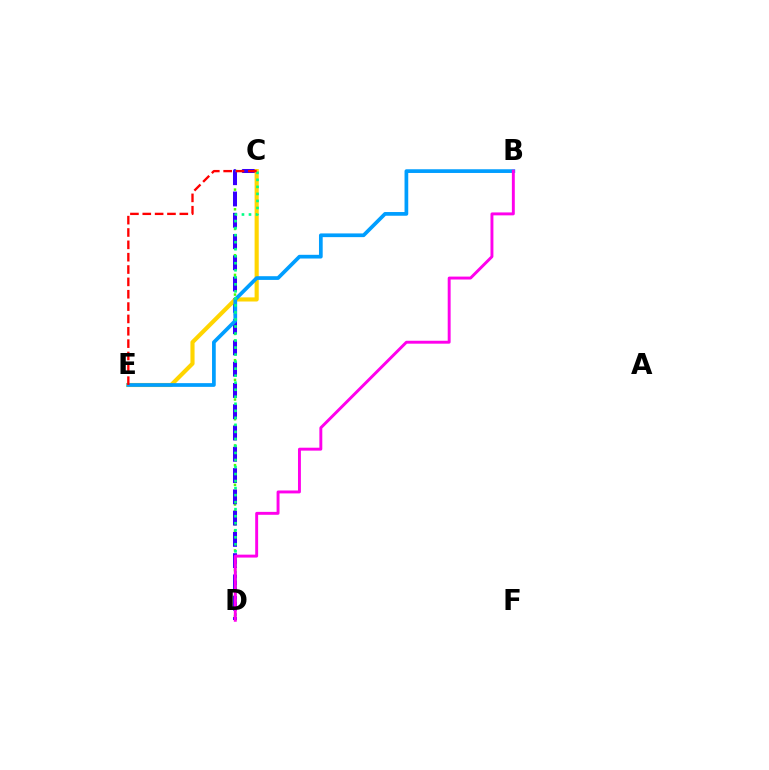{('C', 'D'): [{'color': '#4fff00', 'line_style': 'dotted', 'thickness': 1.78}, {'color': '#3700ff', 'line_style': 'dashed', 'thickness': 2.89}, {'color': '#00ff86', 'line_style': 'dotted', 'thickness': 1.91}], ('C', 'E'): [{'color': '#ffd500', 'line_style': 'solid', 'thickness': 2.98}, {'color': '#ff0000', 'line_style': 'dashed', 'thickness': 1.68}], ('B', 'E'): [{'color': '#009eff', 'line_style': 'solid', 'thickness': 2.67}], ('B', 'D'): [{'color': '#ff00ed', 'line_style': 'solid', 'thickness': 2.1}]}